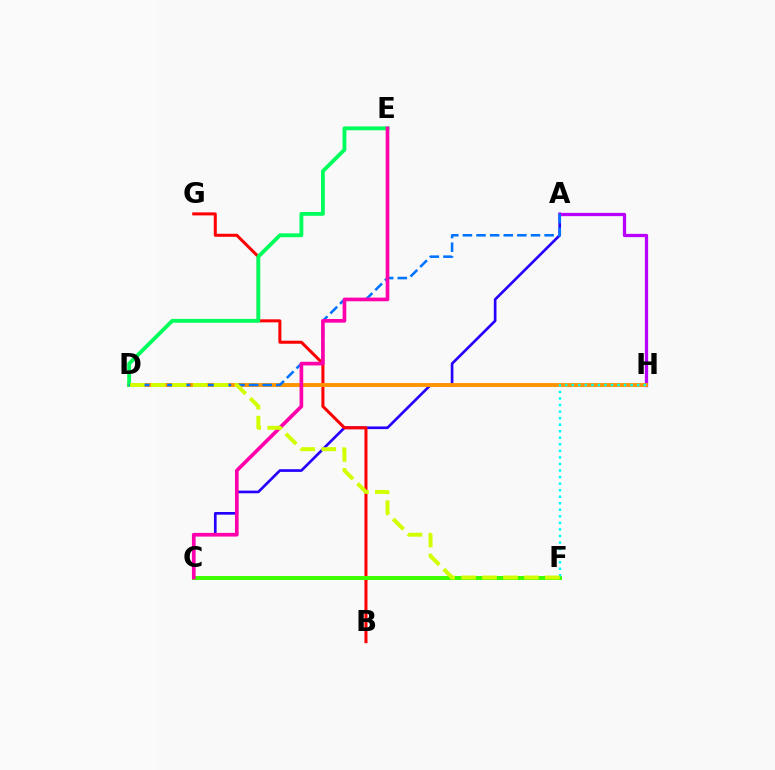{('A', 'C'): [{'color': '#2500ff', 'line_style': 'solid', 'thickness': 1.92}], ('A', 'H'): [{'color': '#b900ff', 'line_style': 'solid', 'thickness': 2.35}], ('B', 'G'): [{'color': '#ff0000', 'line_style': 'solid', 'thickness': 2.18}], ('D', 'H'): [{'color': '#ff9400', 'line_style': 'solid', 'thickness': 2.8}], ('C', 'F'): [{'color': '#3dff00', 'line_style': 'solid', 'thickness': 2.87}], ('F', 'H'): [{'color': '#00fff6', 'line_style': 'dotted', 'thickness': 1.78}], ('D', 'E'): [{'color': '#00ff5c', 'line_style': 'solid', 'thickness': 2.77}], ('A', 'D'): [{'color': '#0074ff', 'line_style': 'dashed', 'thickness': 1.85}], ('C', 'E'): [{'color': '#ff00ac', 'line_style': 'solid', 'thickness': 2.64}], ('D', 'F'): [{'color': '#d1ff00', 'line_style': 'dashed', 'thickness': 2.85}]}